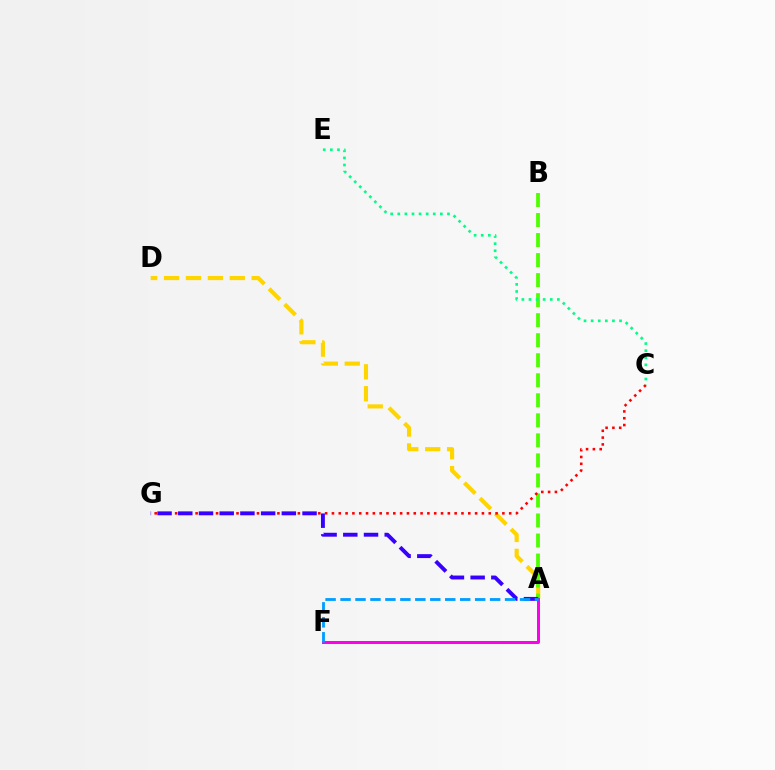{('A', 'D'): [{'color': '#ffd500', 'line_style': 'dashed', 'thickness': 2.98}], ('A', 'B'): [{'color': '#4fff00', 'line_style': 'dashed', 'thickness': 2.72}], ('C', 'G'): [{'color': '#ff0000', 'line_style': 'dotted', 'thickness': 1.85}], ('C', 'E'): [{'color': '#00ff86', 'line_style': 'dotted', 'thickness': 1.93}], ('A', 'F'): [{'color': '#ff00ed', 'line_style': 'solid', 'thickness': 2.16}, {'color': '#009eff', 'line_style': 'dashed', 'thickness': 2.03}], ('A', 'G'): [{'color': '#3700ff', 'line_style': 'dashed', 'thickness': 2.81}]}